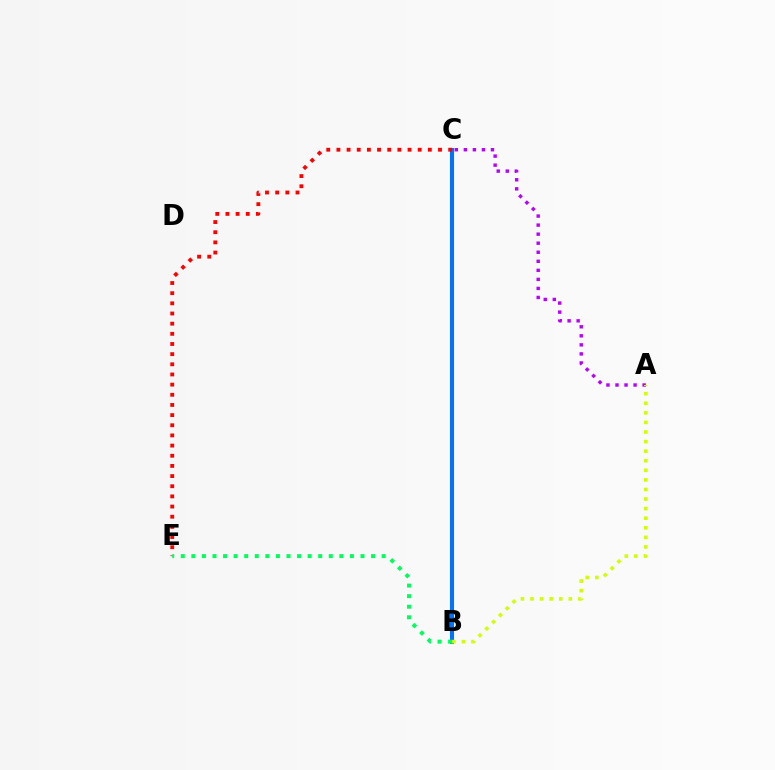{('B', 'C'): [{'color': '#0074ff', 'line_style': 'solid', 'thickness': 2.93}], ('C', 'E'): [{'color': '#ff0000', 'line_style': 'dotted', 'thickness': 2.76}], ('B', 'E'): [{'color': '#00ff5c', 'line_style': 'dotted', 'thickness': 2.87}], ('A', 'C'): [{'color': '#b900ff', 'line_style': 'dotted', 'thickness': 2.46}], ('A', 'B'): [{'color': '#d1ff00', 'line_style': 'dotted', 'thickness': 2.6}]}